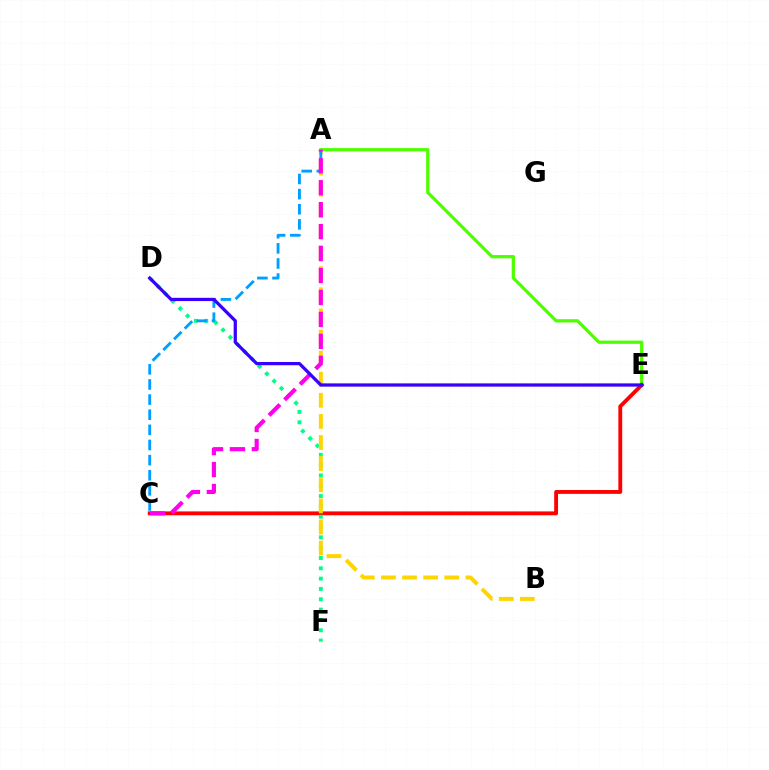{('A', 'E'): [{'color': '#4fff00', 'line_style': 'solid', 'thickness': 2.35}], ('C', 'E'): [{'color': '#ff0000', 'line_style': 'solid', 'thickness': 2.77}], ('D', 'F'): [{'color': '#00ff86', 'line_style': 'dotted', 'thickness': 2.81}], ('A', 'B'): [{'color': '#ffd500', 'line_style': 'dashed', 'thickness': 2.87}], ('A', 'C'): [{'color': '#009eff', 'line_style': 'dashed', 'thickness': 2.05}, {'color': '#ff00ed', 'line_style': 'dashed', 'thickness': 2.98}], ('D', 'E'): [{'color': '#3700ff', 'line_style': 'solid', 'thickness': 2.34}]}